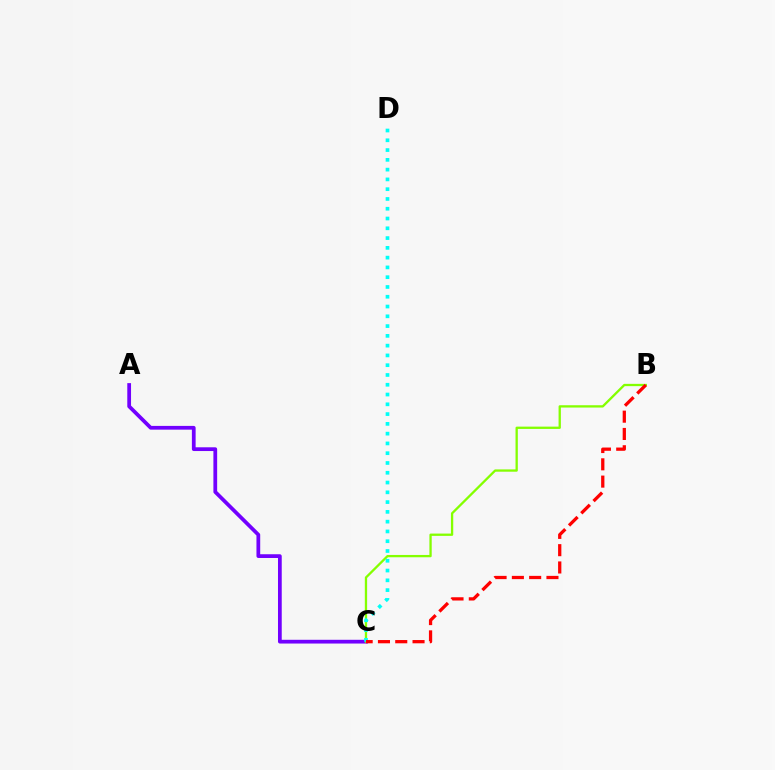{('A', 'C'): [{'color': '#7200ff', 'line_style': 'solid', 'thickness': 2.7}], ('B', 'C'): [{'color': '#84ff00', 'line_style': 'solid', 'thickness': 1.66}, {'color': '#ff0000', 'line_style': 'dashed', 'thickness': 2.35}], ('C', 'D'): [{'color': '#00fff6', 'line_style': 'dotted', 'thickness': 2.66}]}